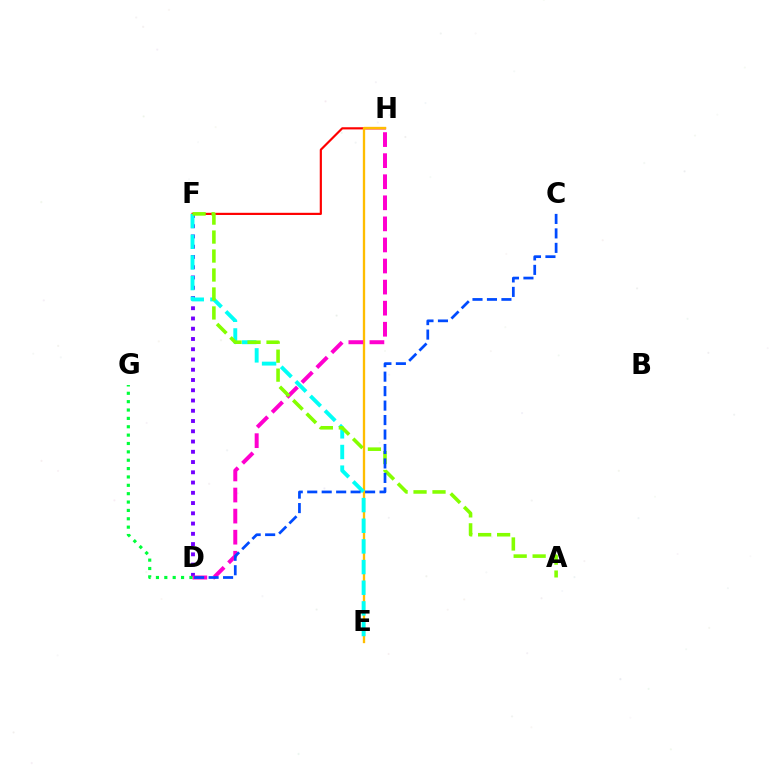{('F', 'H'): [{'color': '#ff0000', 'line_style': 'solid', 'thickness': 1.56}], ('E', 'H'): [{'color': '#ffbd00', 'line_style': 'solid', 'thickness': 1.68}], ('D', 'F'): [{'color': '#7200ff', 'line_style': 'dotted', 'thickness': 2.79}], ('E', 'F'): [{'color': '#00fff6', 'line_style': 'dashed', 'thickness': 2.81}], ('D', 'H'): [{'color': '#ff00cf', 'line_style': 'dashed', 'thickness': 2.86}], ('A', 'F'): [{'color': '#84ff00', 'line_style': 'dashed', 'thickness': 2.58}], ('C', 'D'): [{'color': '#004bff', 'line_style': 'dashed', 'thickness': 1.97}], ('D', 'G'): [{'color': '#00ff39', 'line_style': 'dotted', 'thickness': 2.27}]}